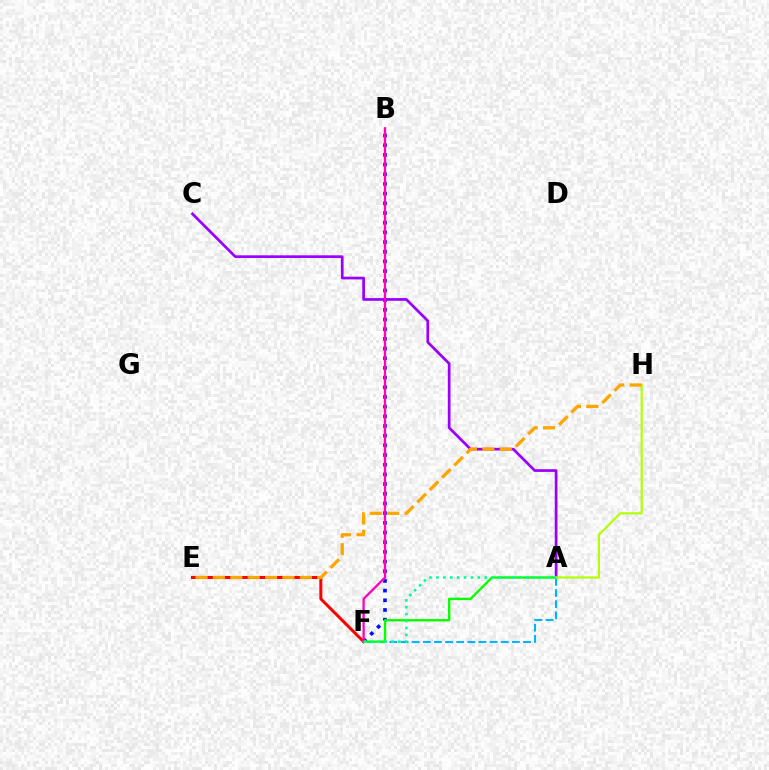{('A', 'F'): [{'color': '#00b5ff', 'line_style': 'dashed', 'thickness': 1.51}, {'color': '#08ff00', 'line_style': 'solid', 'thickness': 1.72}, {'color': '#00ff9d', 'line_style': 'dotted', 'thickness': 1.87}], ('B', 'F'): [{'color': '#0010ff', 'line_style': 'dotted', 'thickness': 2.63}, {'color': '#ff00bd', 'line_style': 'solid', 'thickness': 1.64}], ('A', 'C'): [{'color': '#9b00ff', 'line_style': 'solid', 'thickness': 1.95}], ('E', 'F'): [{'color': '#ff0000', 'line_style': 'solid', 'thickness': 2.15}], ('A', 'H'): [{'color': '#b3ff00', 'line_style': 'solid', 'thickness': 1.58}], ('E', 'H'): [{'color': '#ffa500', 'line_style': 'dashed', 'thickness': 2.36}]}